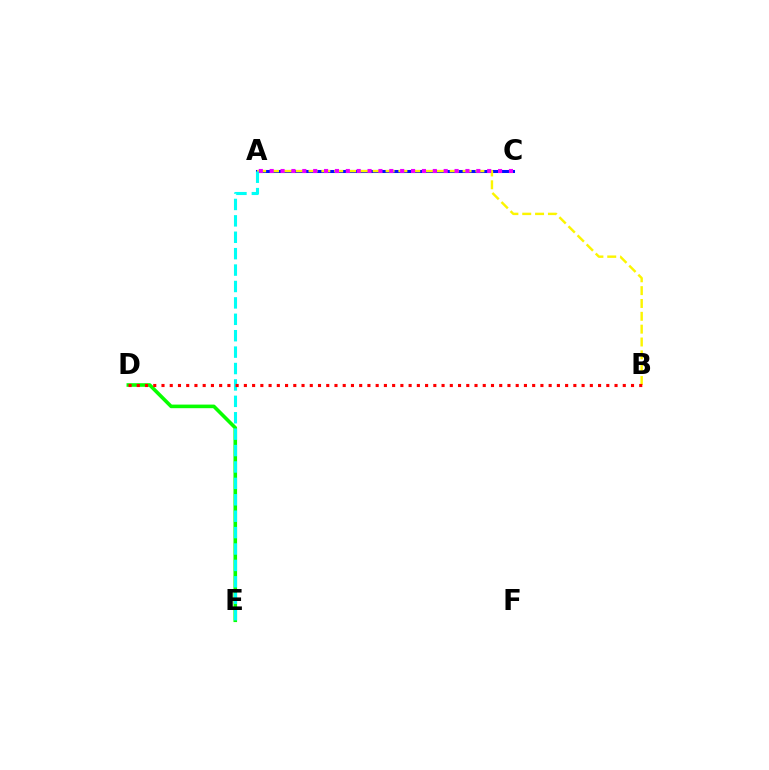{('A', 'C'): [{'color': '#0010ff', 'line_style': 'solid', 'thickness': 2.19}, {'color': '#ee00ff', 'line_style': 'dotted', 'thickness': 2.95}], ('D', 'E'): [{'color': '#08ff00', 'line_style': 'solid', 'thickness': 2.59}], ('A', 'B'): [{'color': '#fcf500', 'line_style': 'dashed', 'thickness': 1.74}], ('A', 'E'): [{'color': '#00fff6', 'line_style': 'dashed', 'thickness': 2.23}], ('B', 'D'): [{'color': '#ff0000', 'line_style': 'dotted', 'thickness': 2.24}]}